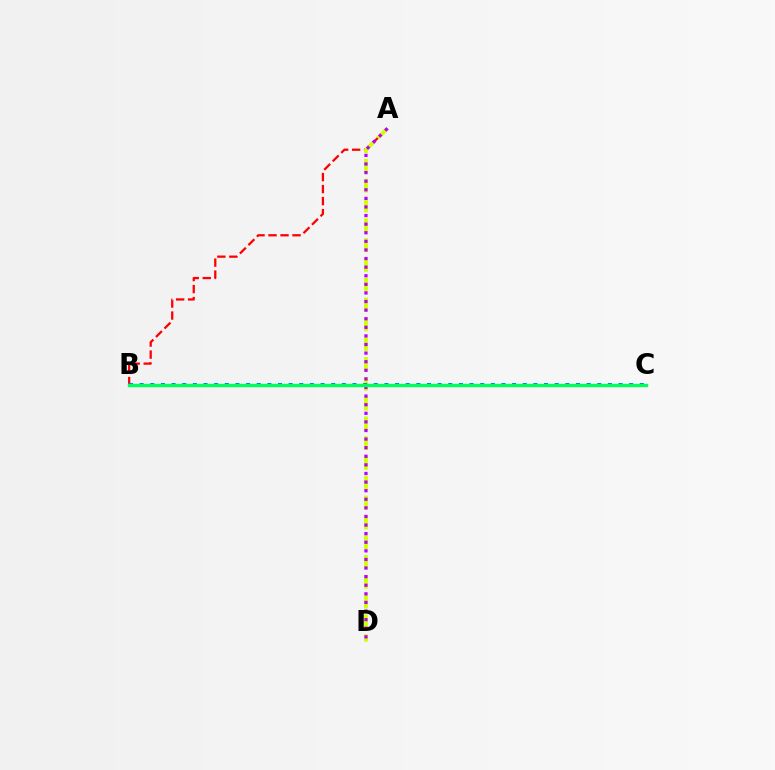{('A', 'B'): [{'color': '#ff0000', 'line_style': 'dashed', 'thickness': 1.63}], ('A', 'D'): [{'color': '#d1ff00', 'line_style': 'dashed', 'thickness': 2.69}, {'color': '#b900ff', 'line_style': 'dotted', 'thickness': 2.34}], ('B', 'C'): [{'color': '#0074ff', 'line_style': 'dotted', 'thickness': 2.89}, {'color': '#00ff5c', 'line_style': 'solid', 'thickness': 2.44}]}